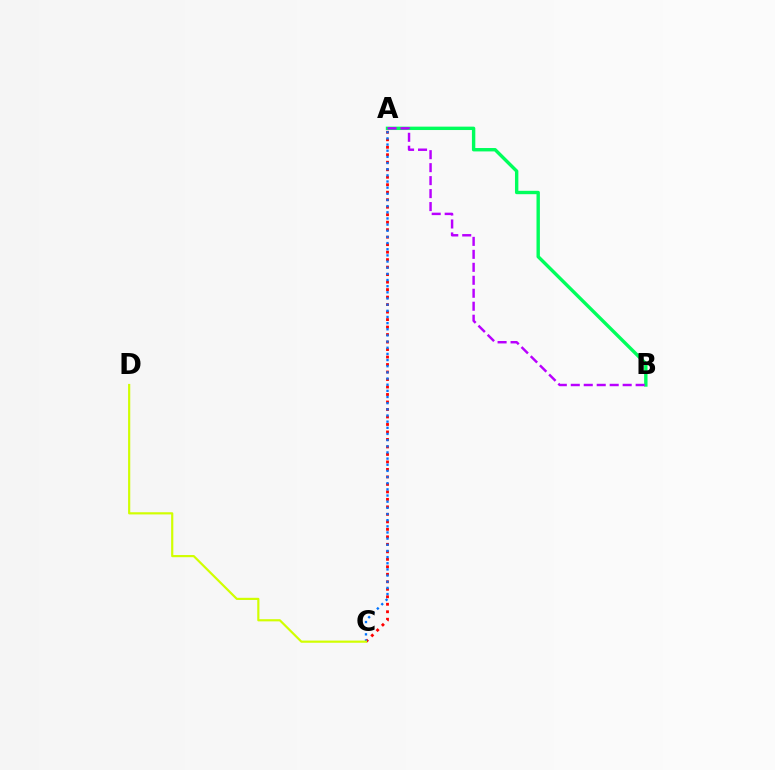{('A', 'C'): [{'color': '#ff0000', 'line_style': 'dotted', 'thickness': 2.04}, {'color': '#0074ff', 'line_style': 'dotted', 'thickness': 1.67}], ('A', 'B'): [{'color': '#00ff5c', 'line_style': 'solid', 'thickness': 2.44}, {'color': '#b900ff', 'line_style': 'dashed', 'thickness': 1.76}], ('C', 'D'): [{'color': '#d1ff00', 'line_style': 'solid', 'thickness': 1.57}]}